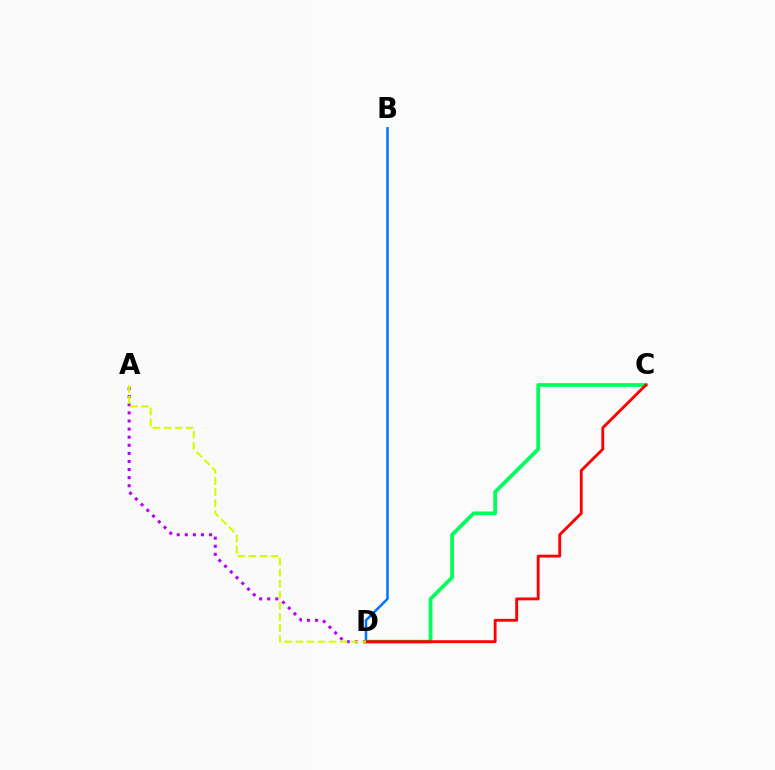{('A', 'D'): [{'color': '#b900ff', 'line_style': 'dotted', 'thickness': 2.2}, {'color': '#d1ff00', 'line_style': 'dashed', 'thickness': 1.5}], ('B', 'D'): [{'color': '#0074ff', 'line_style': 'solid', 'thickness': 1.8}], ('C', 'D'): [{'color': '#00ff5c', 'line_style': 'solid', 'thickness': 2.7}, {'color': '#ff0000', 'line_style': 'solid', 'thickness': 2.05}]}